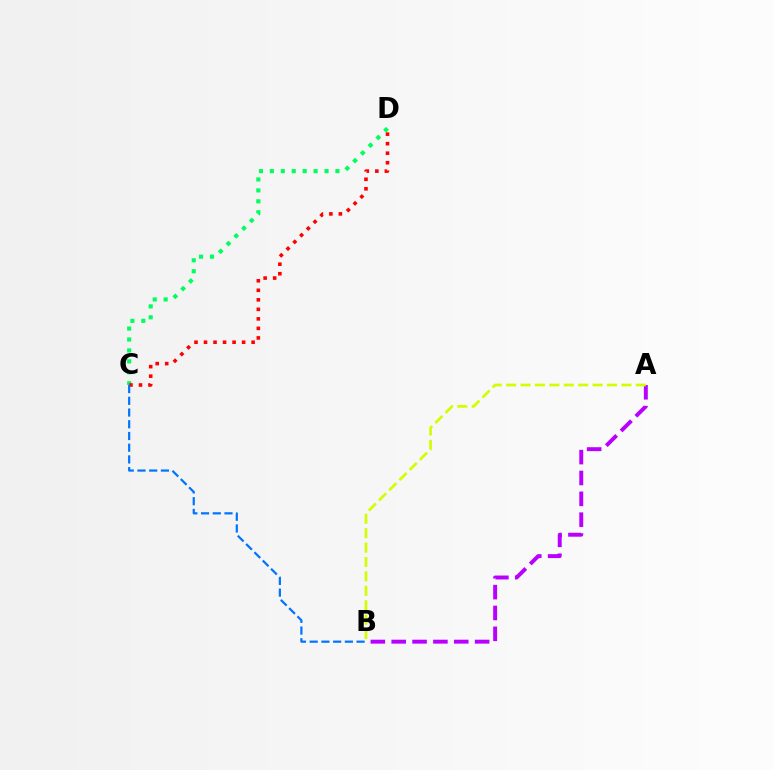{('A', 'B'): [{'color': '#b900ff', 'line_style': 'dashed', 'thickness': 2.83}, {'color': '#d1ff00', 'line_style': 'dashed', 'thickness': 1.96}], ('C', 'D'): [{'color': '#00ff5c', 'line_style': 'dotted', 'thickness': 2.97}, {'color': '#ff0000', 'line_style': 'dotted', 'thickness': 2.59}], ('B', 'C'): [{'color': '#0074ff', 'line_style': 'dashed', 'thickness': 1.59}]}